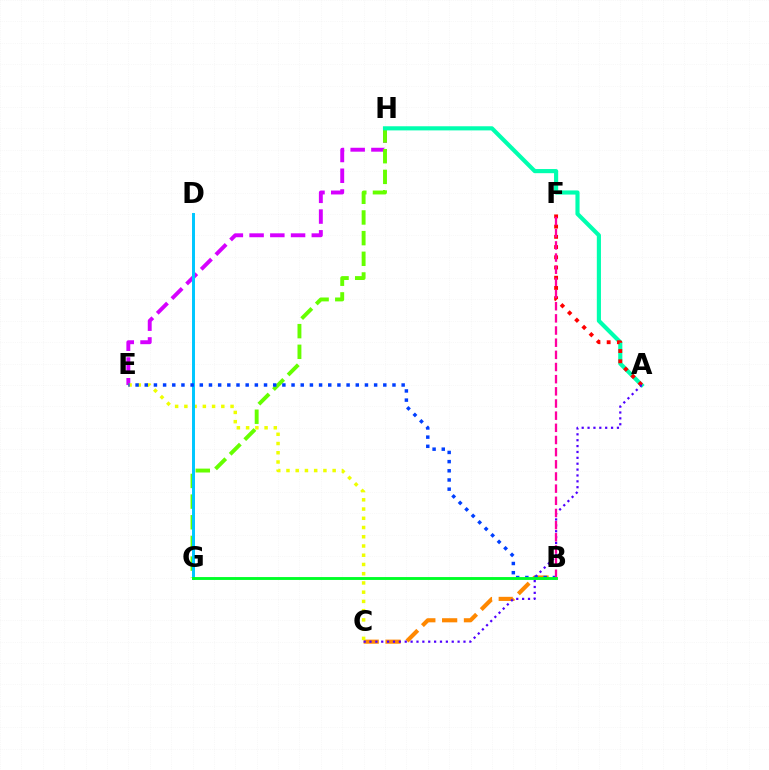{('B', 'C'): [{'color': '#ff8800', 'line_style': 'dashed', 'thickness': 2.96}], ('E', 'H'): [{'color': '#d600ff', 'line_style': 'dashed', 'thickness': 2.82}], ('G', 'H'): [{'color': '#66ff00', 'line_style': 'dashed', 'thickness': 2.81}], ('A', 'H'): [{'color': '#00ffaf', 'line_style': 'solid', 'thickness': 2.98}], ('A', 'F'): [{'color': '#ff0000', 'line_style': 'dotted', 'thickness': 2.78}], ('A', 'C'): [{'color': '#4f00ff', 'line_style': 'dotted', 'thickness': 1.6}], ('C', 'E'): [{'color': '#eeff00', 'line_style': 'dotted', 'thickness': 2.51}], ('D', 'G'): [{'color': '#00c7ff', 'line_style': 'solid', 'thickness': 2.14}], ('B', 'E'): [{'color': '#003fff', 'line_style': 'dotted', 'thickness': 2.49}], ('B', 'F'): [{'color': '#ff00a0', 'line_style': 'dashed', 'thickness': 1.65}], ('B', 'G'): [{'color': '#00ff27', 'line_style': 'solid', 'thickness': 2.08}]}